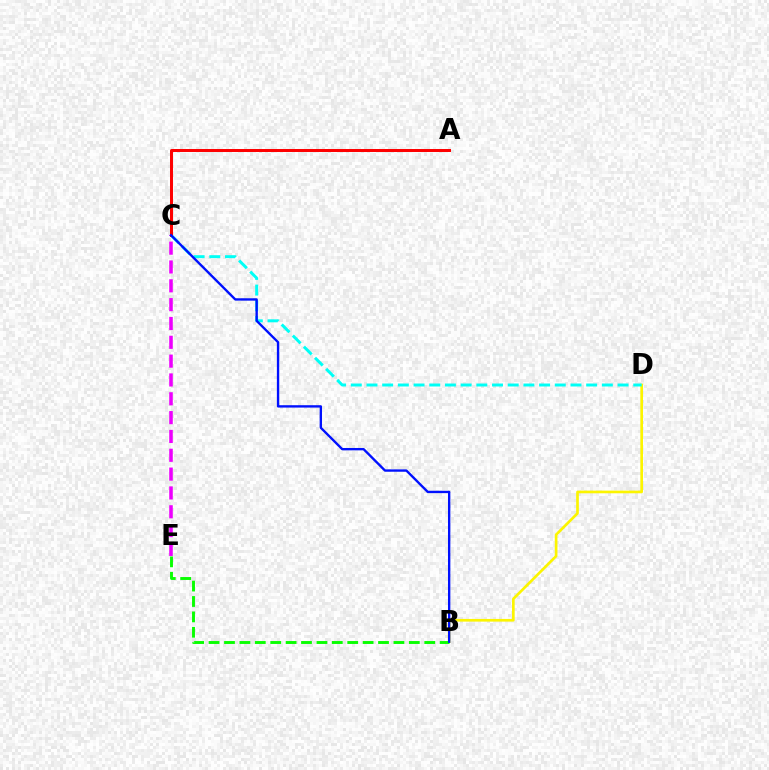{('B', 'D'): [{'color': '#fcf500', 'line_style': 'solid', 'thickness': 1.93}], ('C', 'E'): [{'color': '#ee00ff', 'line_style': 'dashed', 'thickness': 2.56}], ('C', 'D'): [{'color': '#00fff6', 'line_style': 'dashed', 'thickness': 2.13}], ('B', 'E'): [{'color': '#08ff00', 'line_style': 'dashed', 'thickness': 2.09}], ('A', 'C'): [{'color': '#ff0000', 'line_style': 'solid', 'thickness': 2.15}], ('B', 'C'): [{'color': '#0010ff', 'line_style': 'solid', 'thickness': 1.7}]}